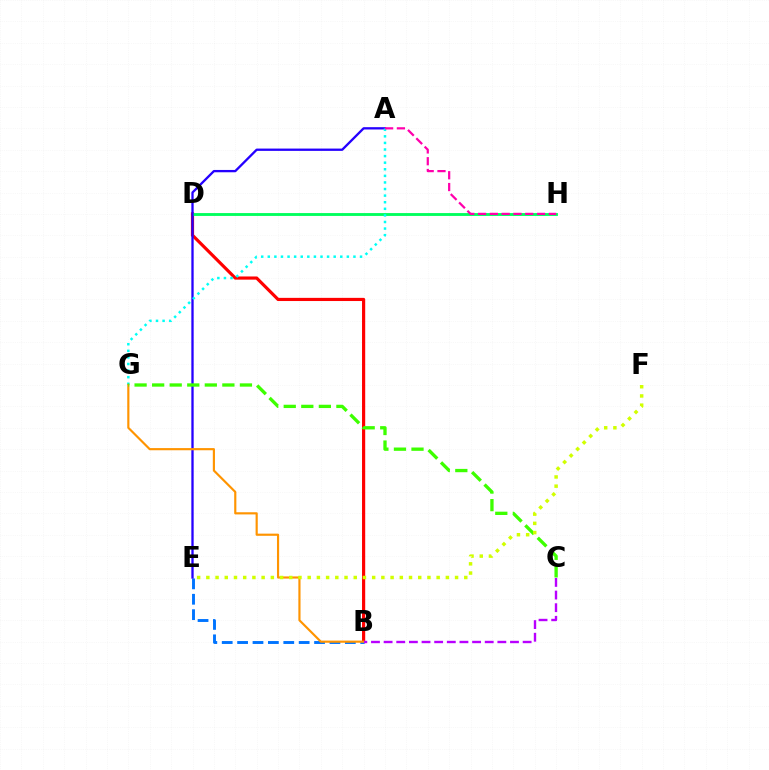{('B', 'D'): [{'color': '#ff0000', 'line_style': 'solid', 'thickness': 2.28}], ('D', 'H'): [{'color': '#00ff5c', 'line_style': 'solid', 'thickness': 2.06}], ('B', 'E'): [{'color': '#0074ff', 'line_style': 'dashed', 'thickness': 2.09}], ('A', 'E'): [{'color': '#2500ff', 'line_style': 'solid', 'thickness': 1.66}], ('A', 'G'): [{'color': '#00fff6', 'line_style': 'dotted', 'thickness': 1.79}], ('B', 'G'): [{'color': '#ff9400', 'line_style': 'solid', 'thickness': 1.56}], ('B', 'C'): [{'color': '#b900ff', 'line_style': 'dashed', 'thickness': 1.72}], ('C', 'G'): [{'color': '#3dff00', 'line_style': 'dashed', 'thickness': 2.39}], ('A', 'H'): [{'color': '#ff00ac', 'line_style': 'dashed', 'thickness': 1.6}], ('E', 'F'): [{'color': '#d1ff00', 'line_style': 'dotted', 'thickness': 2.5}]}